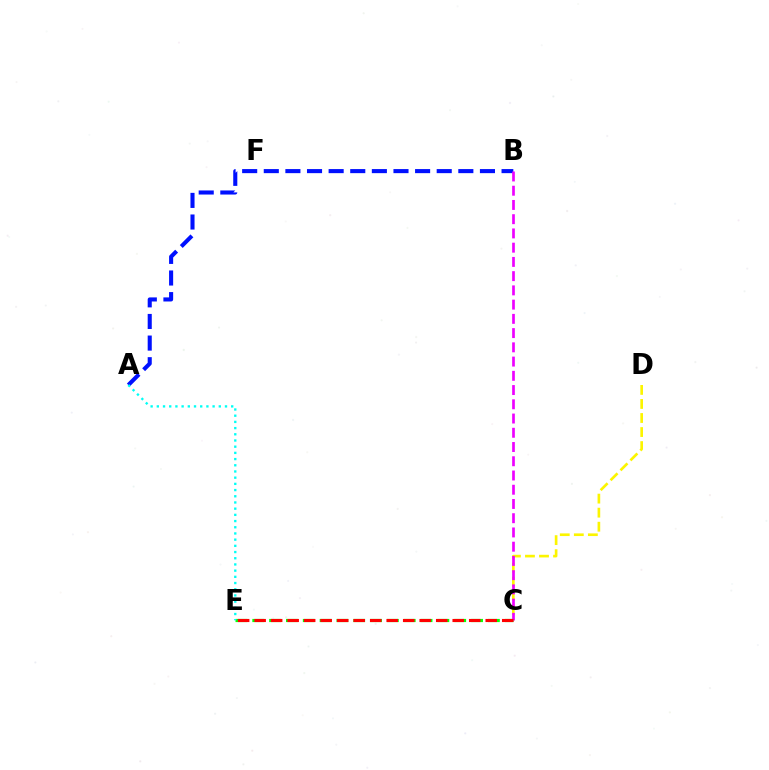{('C', 'D'): [{'color': '#fcf500', 'line_style': 'dashed', 'thickness': 1.91}], ('C', 'E'): [{'color': '#08ff00', 'line_style': 'dashed', 'thickness': 2.29}, {'color': '#ff0000', 'line_style': 'dashed', 'thickness': 2.24}], ('A', 'B'): [{'color': '#0010ff', 'line_style': 'dashed', 'thickness': 2.94}], ('A', 'E'): [{'color': '#00fff6', 'line_style': 'dotted', 'thickness': 1.68}], ('B', 'C'): [{'color': '#ee00ff', 'line_style': 'dashed', 'thickness': 1.93}]}